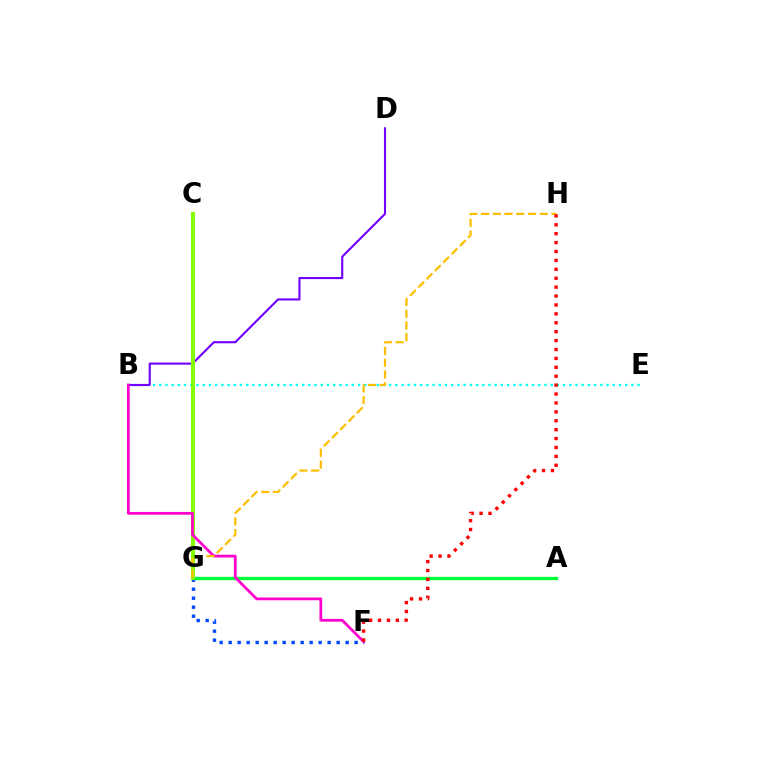{('A', 'G'): [{'color': '#00ff39', 'line_style': 'solid', 'thickness': 2.41}], ('F', 'G'): [{'color': '#004bff', 'line_style': 'dotted', 'thickness': 2.44}], ('B', 'E'): [{'color': '#00fff6', 'line_style': 'dotted', 'thickness': 1.69}], ('B', 'D'): [{'color': '#7200ff', 'line_style': 'solid', 'thickness': 1.52}], ('C', 'G'): [{'color': '#84ff00', 'line_style': 'solid', 'thickness': 2.91}], ('B', 'F'): [{'color': '#ff00cf', 'line_style': 'solid', 'thickness': 1.98}], ('G', 'H'): [{'color': '#ffbd00', 'line_style': 'dashed', 'thickness': 1.6}], ('F', 'H'): [{'color': '#ff0000', 'line_style': 'dotted', 'thickness': 2.42}]}